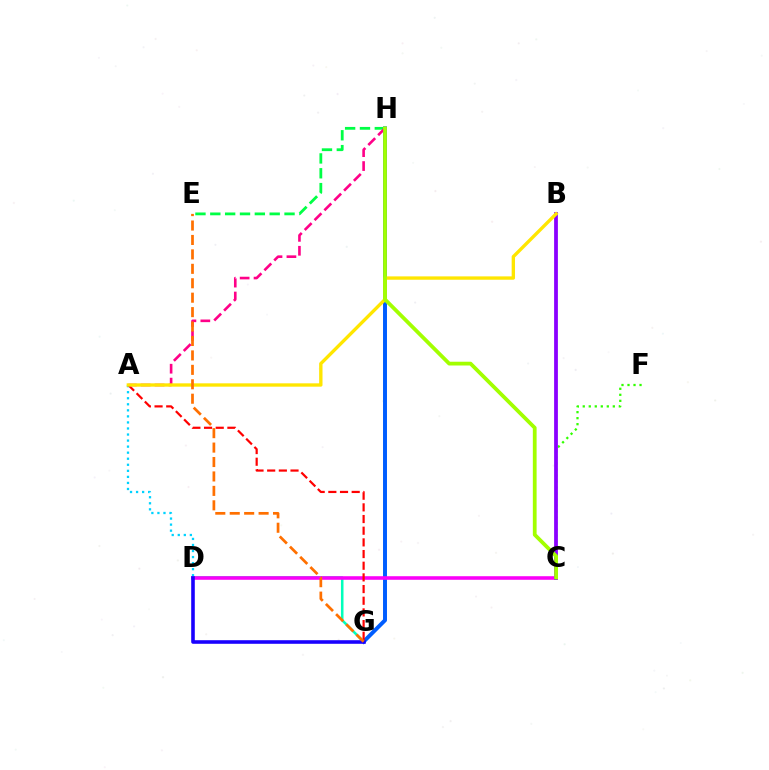{('D', 'G'): [{'color': '#00ffbb', 'line_style': 'solid', 'thickness': 1.83}, {'color': '#1900ff', 'line_style': 'solid', 'thickness': 2.58}], ('C', 'F'): [{'color': '#31ff00', 'line_style': 'dotted', 'thickness': 1.63}], ('G', 'H'): [{'color': '#005dff', 'line_style': 'solid', 'thickness': 2.85}], ('C', 'D'): [{'color': '#fa00f9', 'line_style': 'solid', 'thickness': 2.57}], ('A', 'D'): [{'color': '#00d3ff', 'line_style': 'dotted', 'thickness': 1.64}], ('E', 'H'): [{'color': '#00ff45', 'line_style': 'dashed', 'thickness': 2.02}], ('A', 'G'): [{'color': '#ff0000', 'line_style': 'dashed', 'thickness': 1.59}], ('A', 'H'): [{'color': '#ff0088', 'line_style': 'dashed', 'thickness': 1.89}], ('B', 'C'): [{'color': '#8a00ff', 'line_style': 'solid', 'thickness': 2.72}], ('A', 'B'): [{'color': '#ffe600', 'line_style': 'solid', 'thickness': 2.41}], ('C', 'H'): [{'color': '#a2ff00', 'line_style': 'solid', 'thickness': 2.72}], ('E', 'G'): [{'color': '#ff7000', 'line_style': 'dashed', 'thickness': 1.96}]}